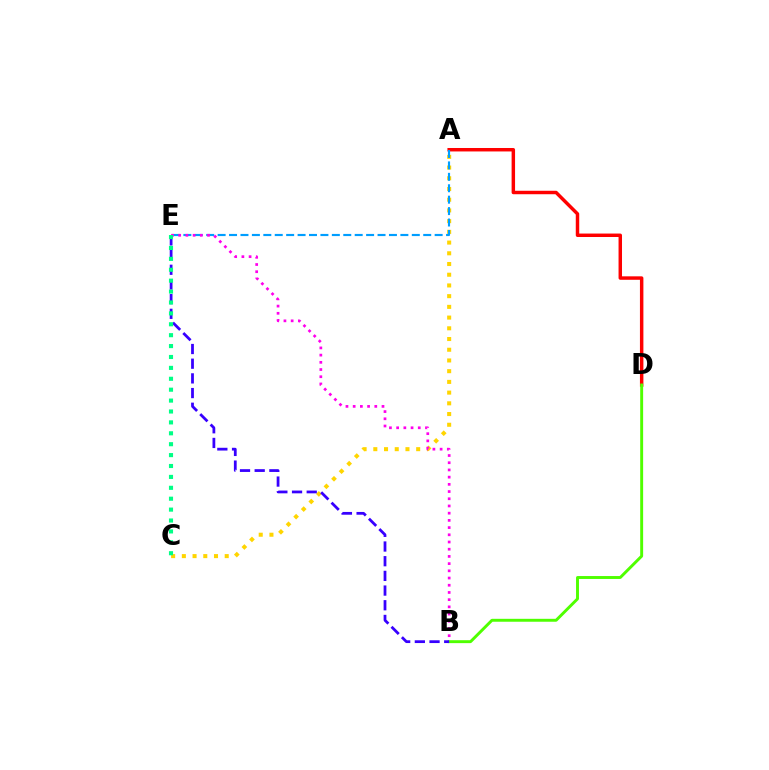{('A', 'D'): [{'color': '#ff0000', 'line_style': 'solid', 'thickness': 2.49}], ('A', 'C'): [{'color': '#ffd500', 'line_style': 'dotted', 'thickness': 2.91}], ('A', 'E'): [{'color': '#009eff', 'line_style': 'dashed', 'thickness': 1.55}], ('B', 'E'): [{'color': '#ff00ed', 'line_style': 'dotted', 'thickness': 1.96}, {'color': '#3700ff', 'line_style': 'dashed', 'thickness': 1.99}], ('B', 'D'): [{'color': '#4fff00', 'line_style': 'solid', 'thickness': 2.1}], ('C', 'E'): [{'color': '#00ff86', 'line_style': 'dotted', 'thickness': 2.96}]}